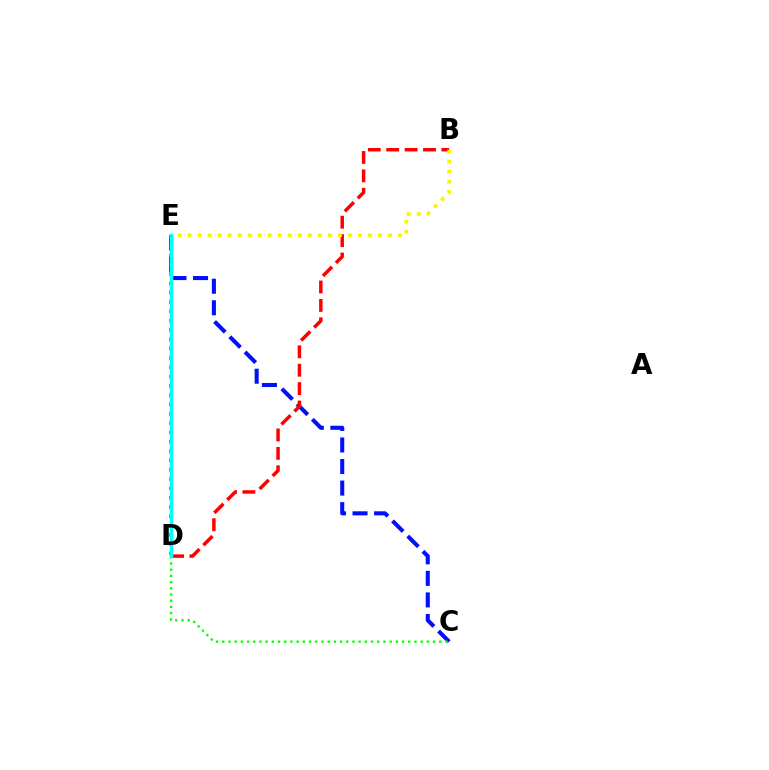{('C', 'E'): [{'color': '#0010ff', 'line_style': 'dashed', 'thickness': 2.93}], ('B', 'D'): [{'color': '#ff0000', 'line_style': 'dashed', 'thickness': 2.5}], ('D', 'E'): [{'color': '#ee00ff', 'line_style': 'dotted', 'thickness': 2.53}, {'color': '#00fff6', 'line_style': 'solid', 'thickness': 2.5}], ('C', 'D'): [{'color': '#08ff00', 'line_style': 'dotted', 'thickness': 1.68}], ('B', 'E'): [{'color': '#fcf500', 'line_style': 'dotted', 'thickness': 2.72}]}